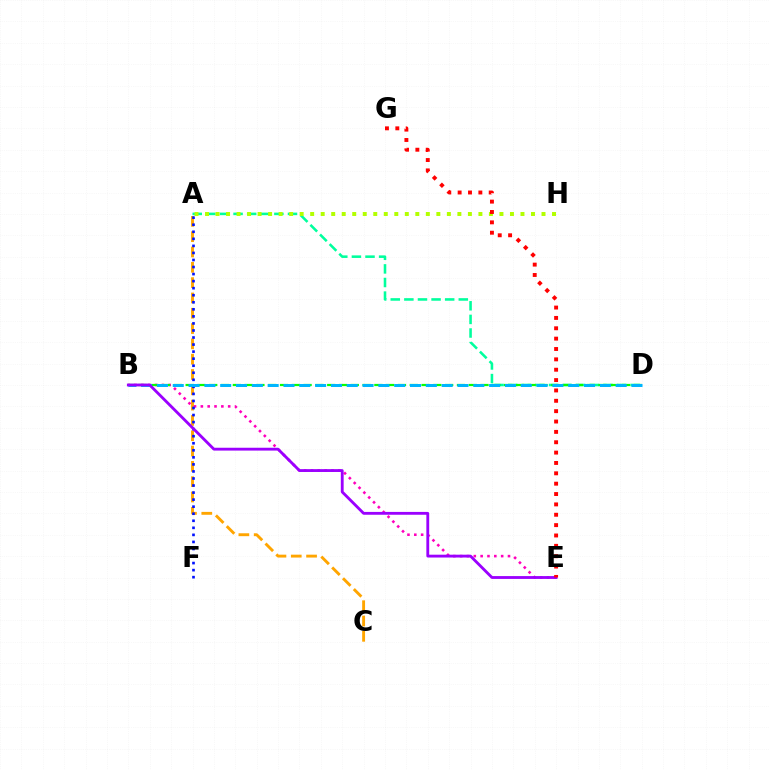{('A', 'D'): [{'color': '#00ff9d', 'line_style': 'dashed', 'thickness': 1.85}], ('A', 'C'): [{'color': '#ffa500', 'line_style': 'dashed', 'thickness': 2.08}], ('B', 'E'): [{'color': '#ff00bd', 'line_style': 'dotted', 'thickness': 1.86}, {'color': '#9b00ff', 'line_style': 'solid', 'thickness': 2.04}], ('B', 'D'): [{'color': '#08ff00', 'line_style': 'dashed', 'thickness': 1.6}, {'color': '#00b5ff', 'line_style': 'dashed', 'thickness': 2.15}], ('A', 'F'): [{'color': '#0010ff', 'line_style': 'dotted', 'thickness': 1.92}], ('A', 'H'): [{'color': '#b3ff00', 'line_style': 'dotted', 'thickness': 2.86}], ('E', 'G'): [{'color': '#ff0000', 'line_style': 'dotted', 'thickness': 2.81}]}